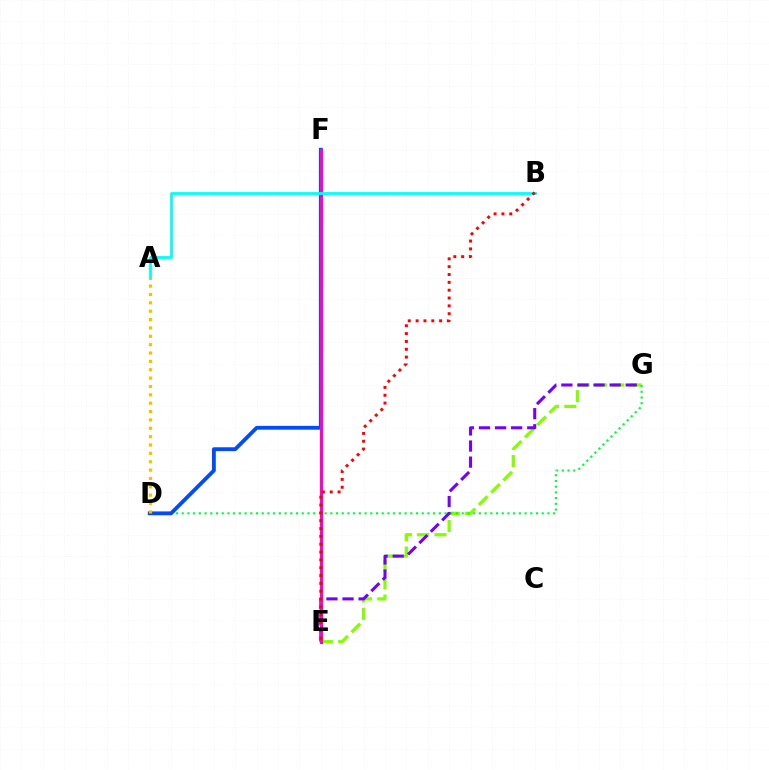{('E', 'G'): [{'color': '#84ff00', 'line_style': 'dashed', 'thickness': 2.36}, {'color': '#7200ff', 'line_style': 'dashed', 'thickness': 2.19}], ('D', 'G'): [{'color': '#00ff39', 'line_style': 'dotted', 'thickness': 1.55}], ('D', 'F'): [{'color': '#004bff', 'line_style': 'solid', 'thickness': 2.75}], ('E', 'F'): [{'color': '#ff00cf', 'line_style': 'solid', 'thickness': 2.31}], ('A', 'B'): [{'color': '#00fff6', 'line_style': 'solid', 'thickness': 1.97}], ('A', 'D'): [{'color': '#ffbd00', 'line_style': 'dotted', 'thickness': 2.27}], ('B', 'E'): [{'color': '#ff0000', 'line_style': 'dotted', 'thickness': 2.13}]}